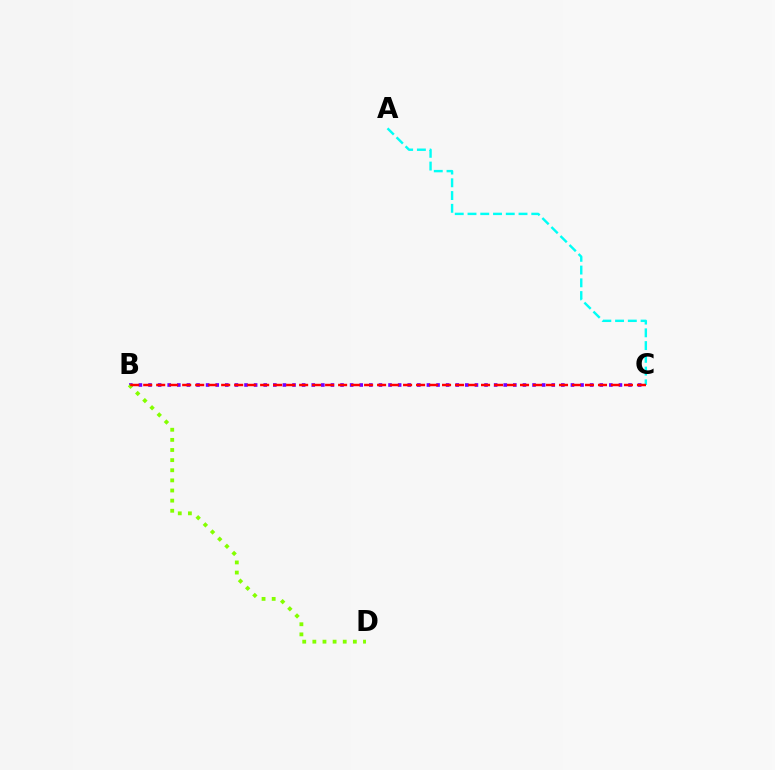{('B', 'C'): [{'color': '#7200ff', 'line_style': 'dotted', 'thickness': 2.61}, {'color': '#ff0000', 'line_style': 'dashed', 'thickness': 1.77}], ('B', 'D'): [{'color': '#84ff00', 'line_style': 'dotted', 'thickness': 2.75}], ('A', 'C'): [{'color': '#00fff6', 'line_style': 'dashed', 'thickness': 1.73}]}